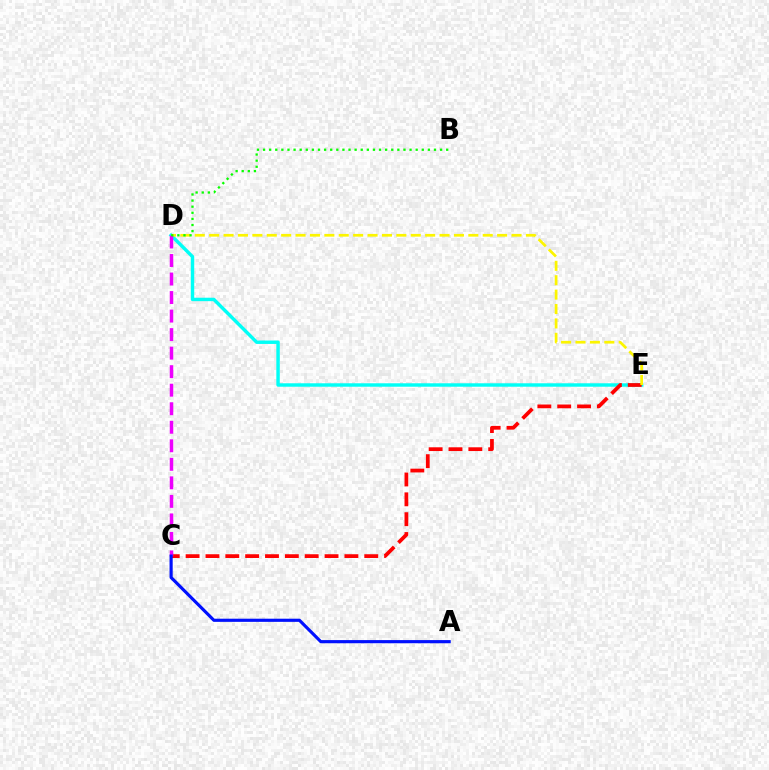{('D', 'E'): [{'color': '#00fff6', 'line_style': 'solid', 'thickness': 2.47}, {'color': '#fcf500', 'line_style': 'dashed', 'thickness': 1.96}], ('C', 'E'): [{'color': '#ff0000', 'line_style': 'dashed', 'thickness': 2.7}], ('C', 'D'): [{'color': '#ee00ff', 'line_style': 'dashed', 'thickness': 2.52}], ('A', 'C'): [{'color': '#0010ff', 'line_style': 'solid', 'thickness': 2.27}], ('B', 'D'): [{'color': '#08ff00', 'line_style': 'dotted', 'thickness': 1.66}]}